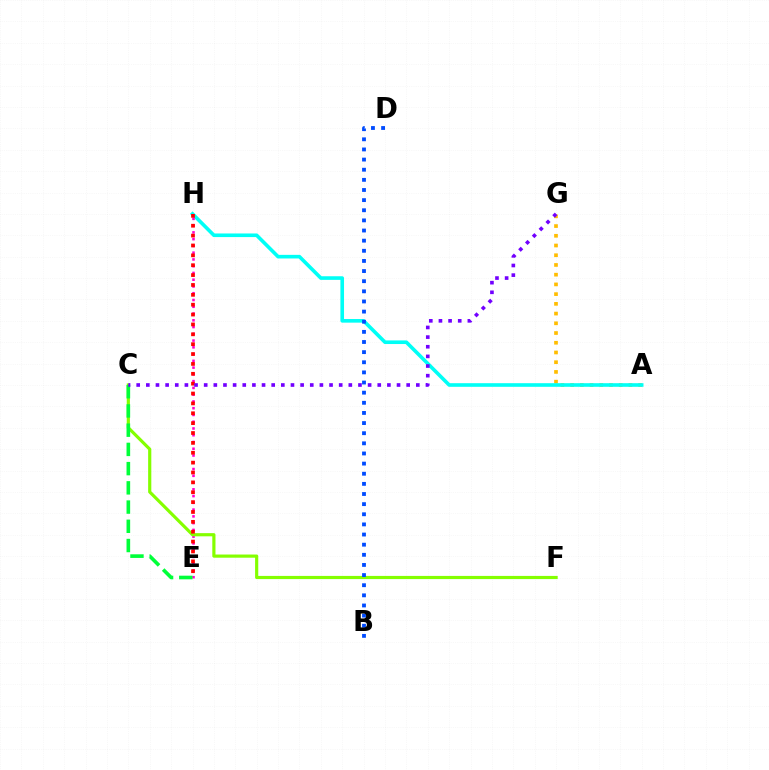{('A', 'G'): [{'color': '#ffbd00', 'line_style': 'dotted', 'thickness': 2.64}], ('A', 'H'): [{'color': '#00fff6', 'line_style': 'solid', 'thickness': 2.61}], ('E', 'H'): [{'color': '#ff00cf', 'line_style': 'dotted', 'thickness': 1.84}, {'color': '#ff0000', 'line_style': 'dotted', 'thickness': 2.68}], ('C', 'F'): [{'color': '#84ff00', 'line_style': 'solid', 'thickness': 2.28}], ('C', 'E'): [{'color': '#00ff39', 'line_style': 'dashed', 'thickness': 2.61}], ('B', 'D'): [{'color': '#004bff', 'line_style': 'dotted', 'thickness': 2.75}], ('C', 'G'): [{'color': '#7200ff', 'line_style': 'dotted', 'thickness': 2.62}]}